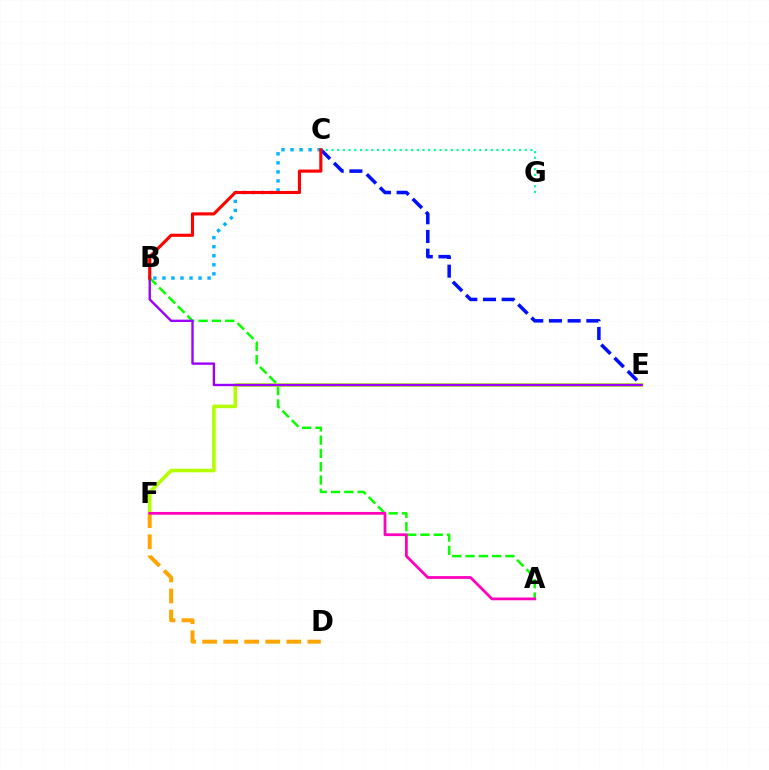{('C', 'E'): [{'color': '#0010ff', 'line_style': 'dashed', 'thickness': 2.54}], ('D', 'F'): [{'color': '#ffa500', 'line_style': 'dashed', 'thickness': 2.86}], ('A', 'B'): [{'color': '#08ff00', 'line_style': 'dashed', 'thickness': 1.81}], ('E', 'F'): [{'color': '#b3ff00', 'line_style': 'solid', 'thickness': 2.59}], ('B', 'C'): [{'color': '#00b5ff', 'line_style': 'dotted', 'thickness': 2.45}, {'color': '#ff0000', 'line_style': 'solid', 'thickness': 2.24}], ('C', 'G'): [{'color': '#00ff9d', 'line_style': 'dotted', 'thickness': 1.54}], ('B', 'E'): [{'color': '#9b00ff', 'line_style': 'solid', 'thickness': 1.71}], ('A', 'F'): [{'color': '#ff00bd', 'line_style': 'solid', 'thickness': 1.99}]}